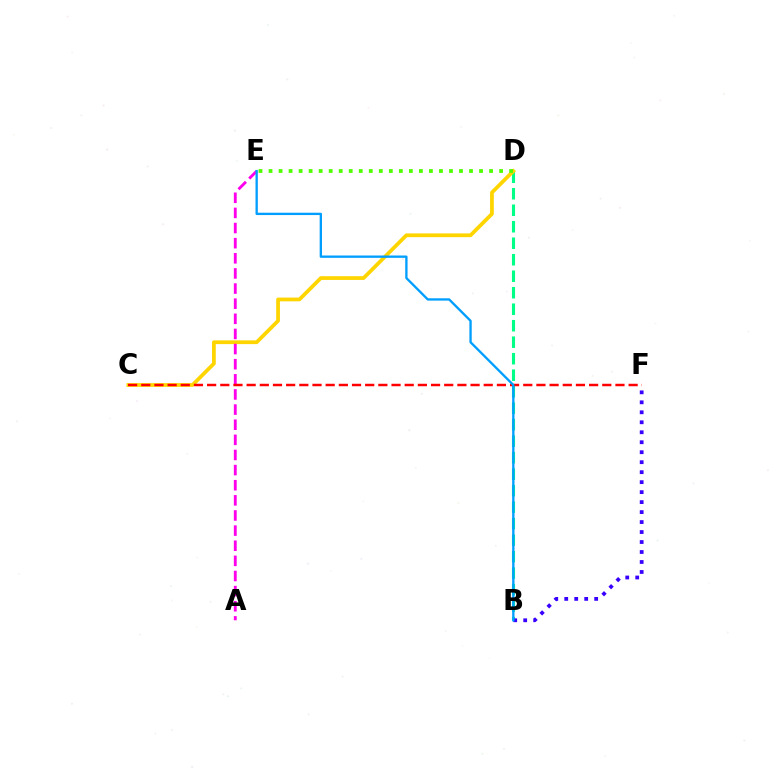{('B', 'D'): [{'color': '#00ff86', 'line_style': 'dashed', 'thickness': 2.24}], ('B', 'F'): [{'color': '#3700ff', 'line_style': 'dotted', 'thickness': 2.71}], ('C', 'D'): [{'color': '#ffd500', 'line_style': 'solid', 'thickness': 2.7}], ('A', 'E'): [{'color': '#ff00ed', 'line_style': 'dashed', 'thickness': 2.06}], ('C', 'F'): [{'color': '#ff0000', 'line_style': 'dashed', 'thickness': 1.79}], ('B', 'E'): [{'color': '#009eff', 'line_style': 'solid', 'thickness': 1.68}], ('D', 'E'): [{'color': '#4fff00', 'line_style': 'dotted', 'thickness': 2.72}]}